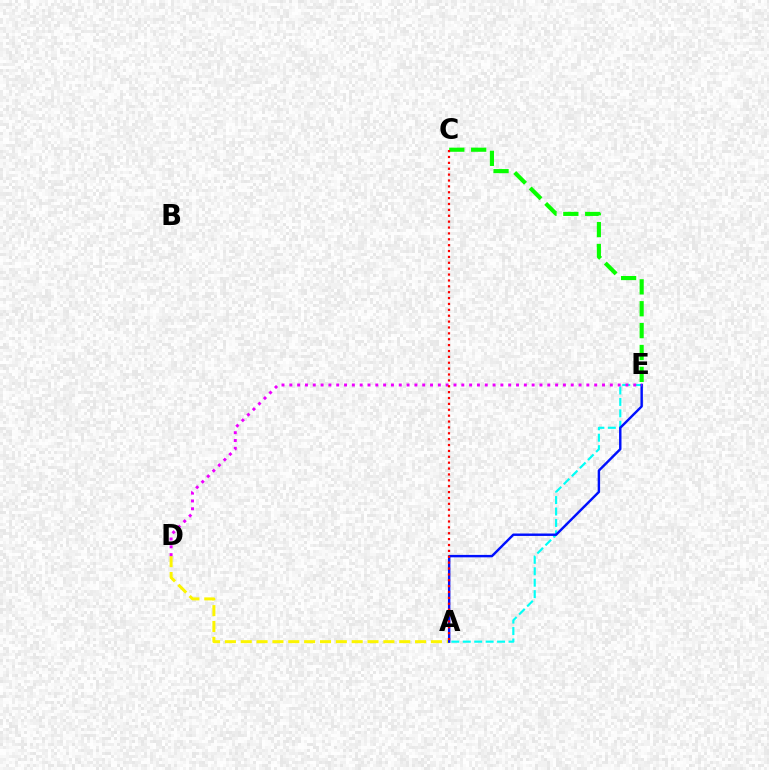{('A', 'D'): [{'color': '#fcf500', 'line_style': 'dashed', 'thickness': 2.15}], ('A', 'E'): [{'color': '#00fff6', 'line_style': 'dashed', 'thickness': 1.55}, {'color': '#0010ff', 'line_style': 'solid', 'thickness': 1.75}], ('D', 'E'): [{'color': '#ee00ff', 'line_style': 'dotted', 'thickness': 2.12}], ('C', 'E'): [{'color': '#08ff00', 'line_style': 'dashed', 'thickness': 2.97}], ('A', 'C'): [{'color': '#ff0000', 'line_style': 'dotted', 'thickness': 1.6}]}